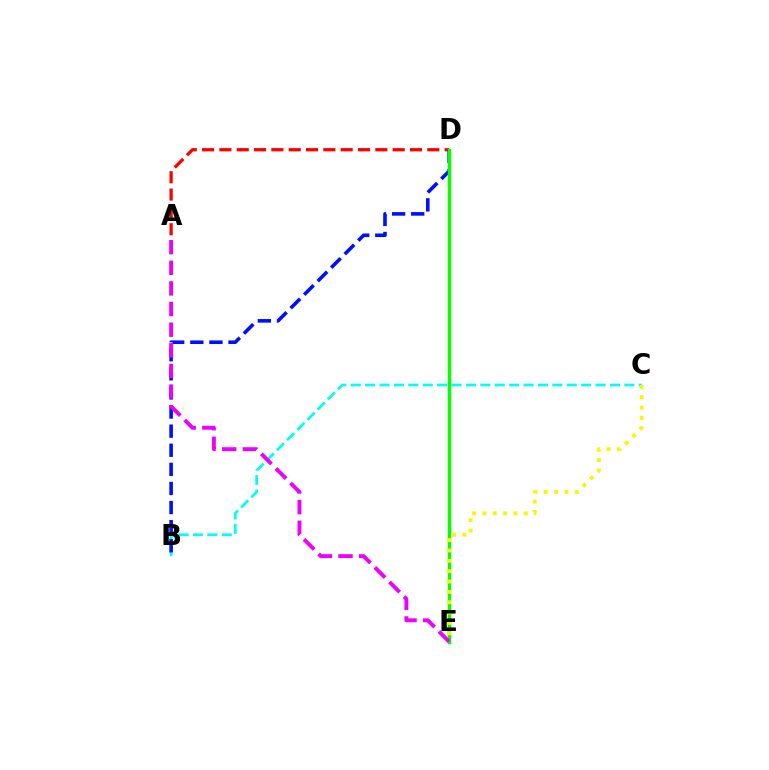{('A', 'D'): [{'color': '#ff0000', 'line_style': 'dashed', 'thickness': 2.35}], ('B', 'C'): [{'color': '#00fff6', 'line_style': 'dashed', 'thickness': 1.96}], ('B', 'D'): [{'color': '#0010ff', 'line_style': 'dashed', 'thickness': 2.6}], ('D', 'E'): [{'color': '#08ff00', 'line_style': 'solid', 'thickness': 2.5}], ('A', 'E'): [{'color': '#ee00ff', 'line_style': 'dashed', 'thickness': 2.8}], ('C', 'E'): [{'color': '#fcf500', 'line_style': 'dotted', 'thickness': 2.81}]}